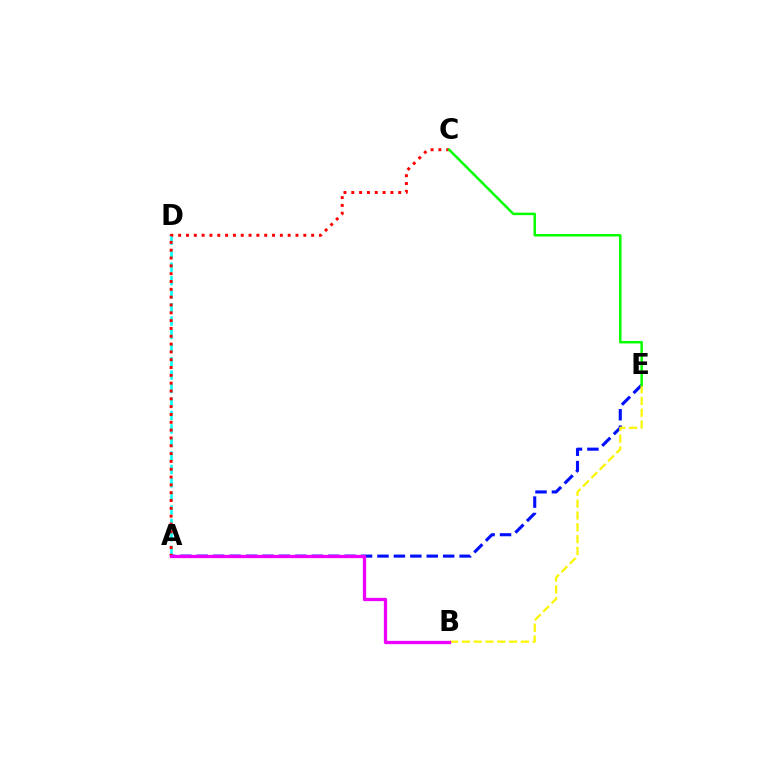{('A', 'E'): [{'color': '#0010ff', 'line_style': 'dashed', 'thickness': 2.23}], ('A', 'D'): [{'color': '#00fff6', 'line_style': 'dashed', 'thickness': 1.83}], ('A', 'C'): [{'color': '#ff0000', 'line_style': 'dotted', 'thickness': 2.13}], ('B', 'E'): [{'color': '#fcf500', 'line_style': 'dashed', 'thickness': 1.61}], ('A', 'B'): [{'color': '#ee00ff', 'line_style': 'solid', 'thickness': 2.36}], ('C', 'E'): [{'color': '#08ff00', 'line_style': 'solid', 'thickness': 1.79}]}